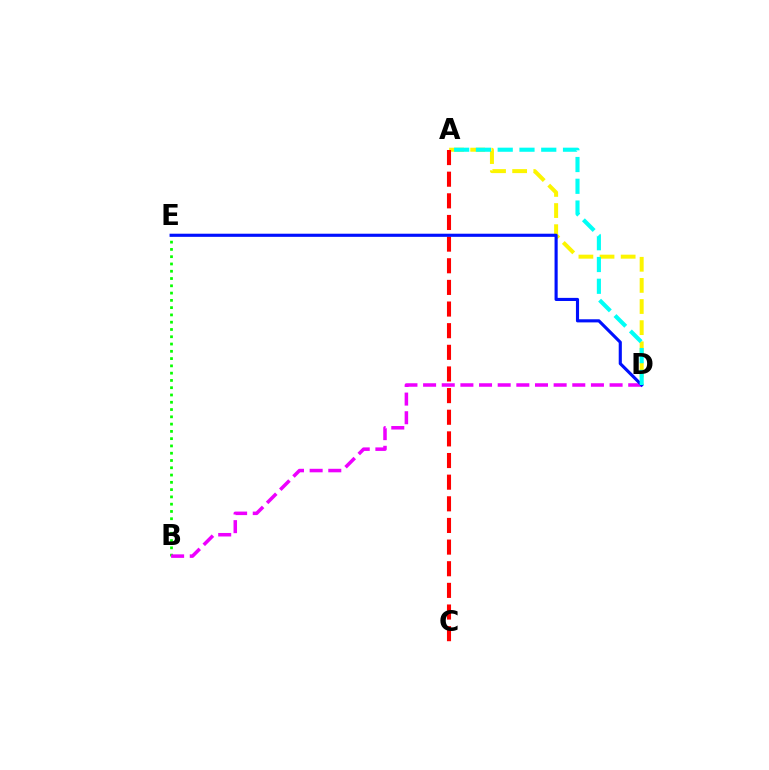{('A', 'D'): [{'color': '#fcf500', 'line_style': 'dashed', 'thickness': 2.87}, {'color': '#00fff6', 'line_style': 'dashed', 'thickness': 2.96}], ('A', 'C'): [{'color': '#ff0000', 'line_style': 'dashed', 'thickness': 2.94}], ('B', 'E'): [{'color': '#08ff00', 'line_style': 'dotted', 'thickness': 1.98}], ('B', 'D'): [{'color': '#ee00ff', 'line_style': 'dashed', 'thickness': 2.53}], ('D', 'E'): [{'color': '#0010ff', 'line_style': 'solid', 'thickness': 2.25}]}